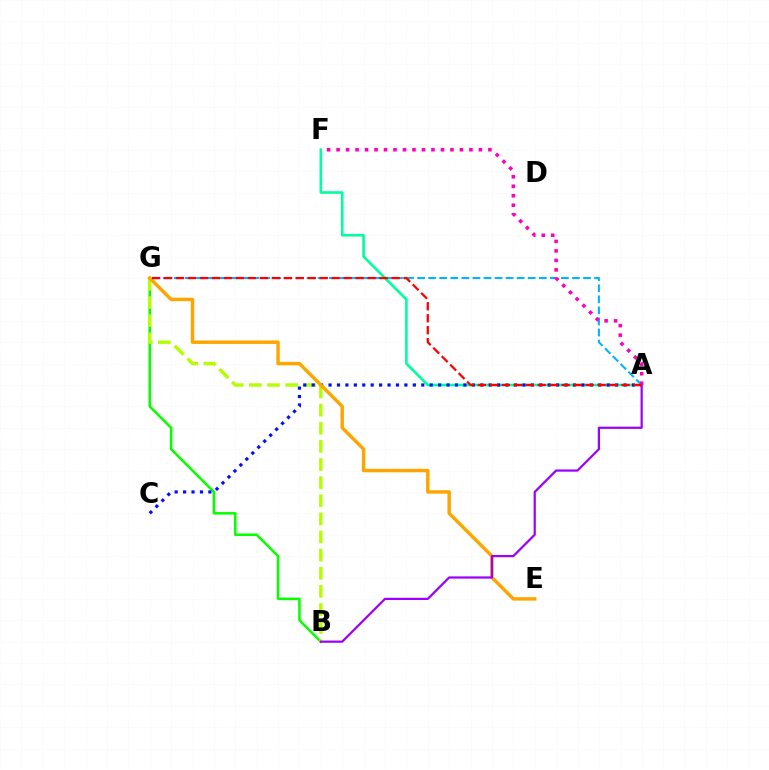{('A', 'F'): [{'color': '#00ff9d', 'line_style': 'solid', 'thickness': 1.88}, {'color': '#ff00bd', 'line_style': 'dotted', 'thickness': 2.58}], ('B', 'G'): [{'color': '#08ff00', 'line_style': 'solid', 'thickness': 1.83}, {'color': '#b3ff00', 'line_style': 'dashed', 'thickness': 2.46}], ('A', 'C'): [{'color': '#0010ff', 'line_style': 'dotted', 'thickness': 2.29}], ('E', 'G'): [{'color': '#ffa500', 'line_style': 'solid', 'thickness': 2.48}], ('A', 'B'): [{'color': '#9b00ff', 'line_style': 'solid', 'thickness': 1.6}], ('A', 'G'): [{'color': '#00b5ff', 'line_style': 'dashed', 'thickness': 1.5}, {'color': '#ff0000', 'line_style': 'dashed', 'thickness': 1.63}]}